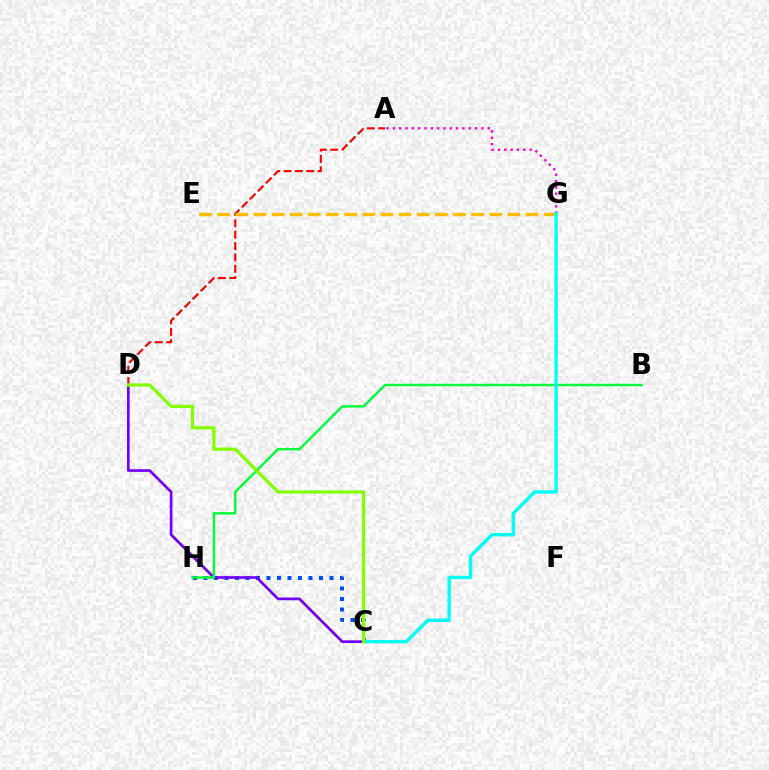{('A', 'D'): [{'color': '#ff0000', 'line_style': 'dashed', 'thickness': 1.54}], ('A', 'G'): [{'color': '#ff00cf', 'line_style': 'dotted', 'thickness': 1.72}], ('C', 'H'): [{'color': '#004bff', 'line_style': 'dotted', 'thickness': 2.85}], ('C', 'D'): [{'color': '#7200ff', 'line_style': 'solid', 'thickness': 1.94}, {'color': '#84ff00', 'line_style': 'solid', 'thickness': 2.34}], ('E', 'G'): [{'color': '#ffbd00', 'line_style': 'dashed', 'thickness': 2.46}], ('B', 'H'): [{'color': '#00ff39', 'line_style': 'solid', 'thickness': 1.74}], ('C', 'G'): [{'color': '#00fff6', 'line_style': 'solid', 'thickness': 2.41}]}